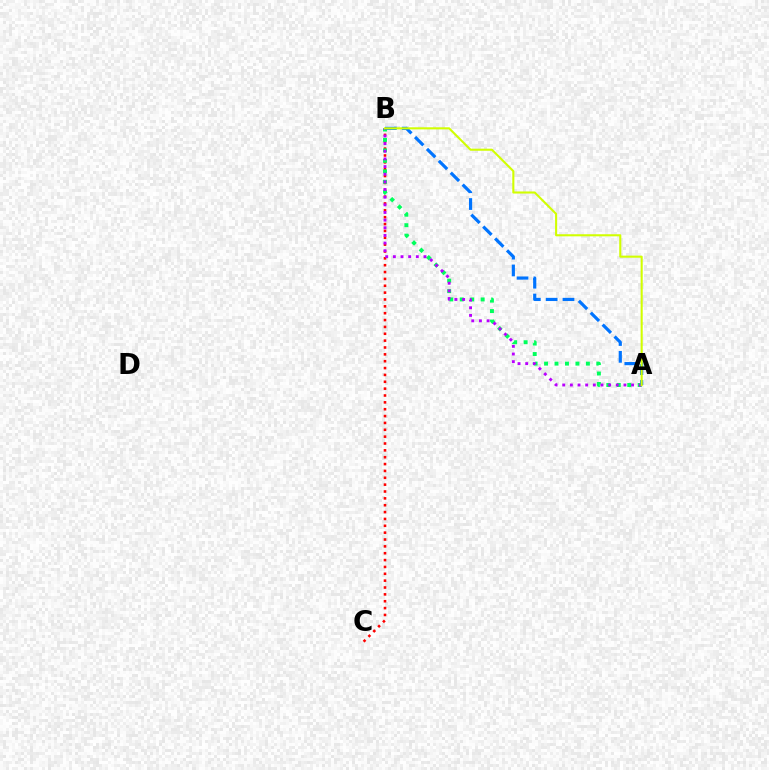{('B', 'C'): [{'color': '#ff0000', 'line_style': 'dotted', 'thickness': 1.86}], ('A', 'B'): [{'color': '#00ff5c', 'line_style': 'dotted', 'thickness': 2.84}, {'color': '#b900ff', 'line_style': 'dotted', 'thickness': 2.08}, {'color': '#0074ff', 'line_style': 'dashed', 'thickness': 2.29}, {'color': '#d1ff00', 'line_style': 'solid', 'thickness': 1.5}]}